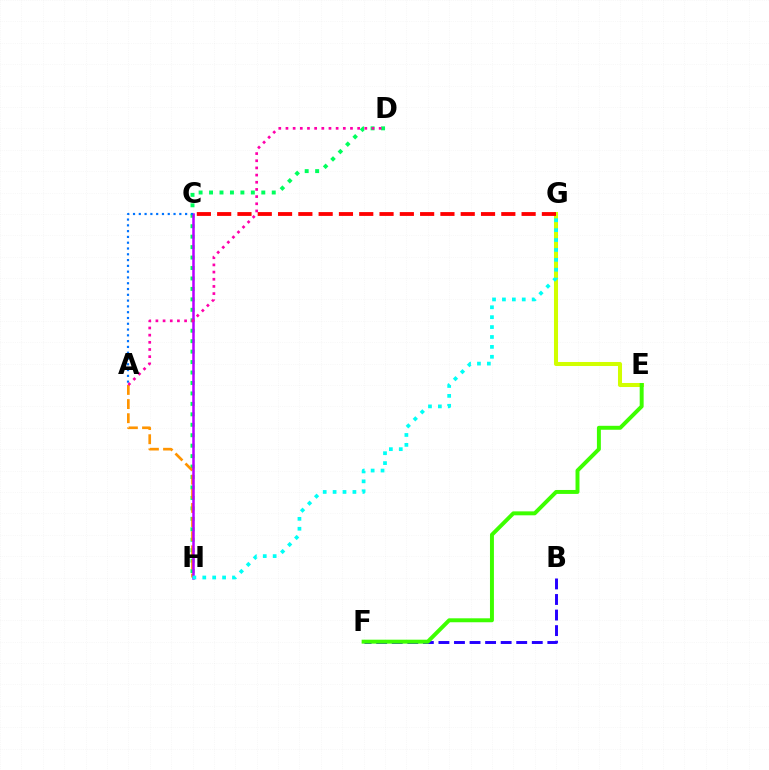{('B', 'F'): [{'color': '#2500ff', 'line_style': 'dashed', 'thickness': 2.11}], ('E', 'G'): [{'color': '#d1ff00', 'line_style': 'solid', 'thickness': 2.91}], ('D', 'H'): [{'color': '#00ff5c', 'line_style': 'dotted', 'thickness': 2.84}], ('A', 'H'): [{'color': '#ff9400', 'line_style': 'dashed', 'thickness': 1.92}], ('C', 'H'): [{'color': '#b900ff', 'line_style': 'solid', 'thickness': 1.82}], ('E', 'F'): [{'color': '#3dff00', 'line_style': 'solid', 'thickness': 2.84}], ('A', 'C'): [{'color': '#0074ff', 'line_style': 'dotted', 'thickness': 1.57}], ('G', 'H'): [{'color': '#00fff6', 'line_style': 'dotted', 'thickness': 2.69}], ('C', 'G'): [{'color': '#ff0000', 'line_style': 'dashed', 'thickness': 2.76}], ('A', 'D'): [{'color': '#ff00ac', 'line_style': 'dotted', 'thickness': 1.95}]}